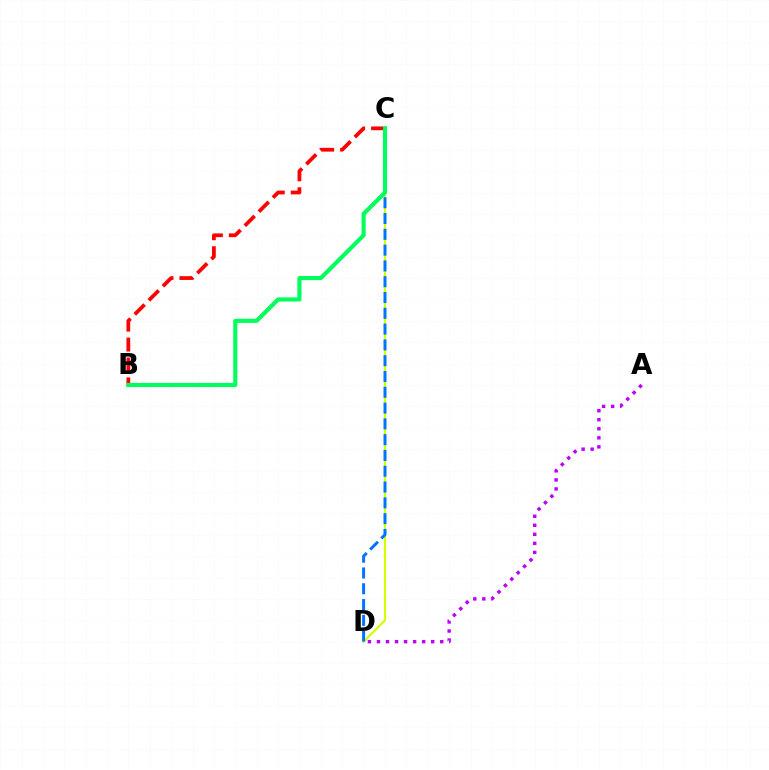{('C', 'D'): [{'color': '#d1ff00', 'line_style': 'solid', 'thickness': 1.55}, {'color': '#0074ff', 'line_style': 'dashed', 'thickness': 2.15}], ('B', 'C'): [{'color': '#ff0000', 'line_style': 'dashed', 'thickness': 2.7}, {'color': '#00ff5c', 'line_style': 'solid', 'thickness': 2.97}], ('A', 'D'): [{'color': '#b900ff', 'line_style': 'dotted', 'thickness': 2.46}]}